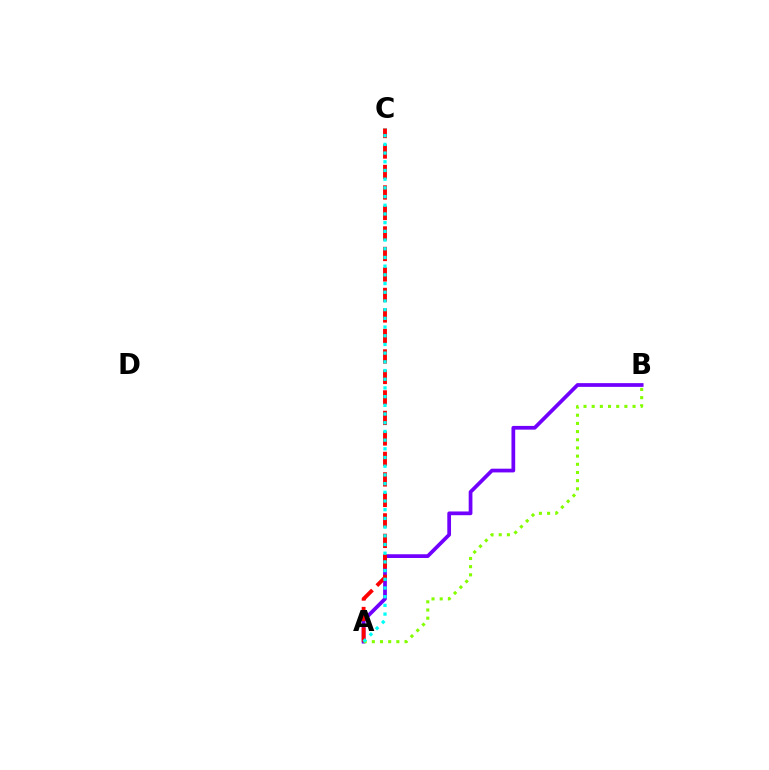{('A', 'B'): [{'color': '#7200ff', 'line_style': 'solid', 'thickness': 2.69}, {'color': '#84ff00', 'line_style': 'dotted', 'thickness': 2.22}], ('A', 'C'): [{'color': '#ff0000', 'line_style': 'dashed', 'thickness': 2.78}, {'color': '#00fff6', 'line_style': 'dotted', 'thickness': 2.36}]}